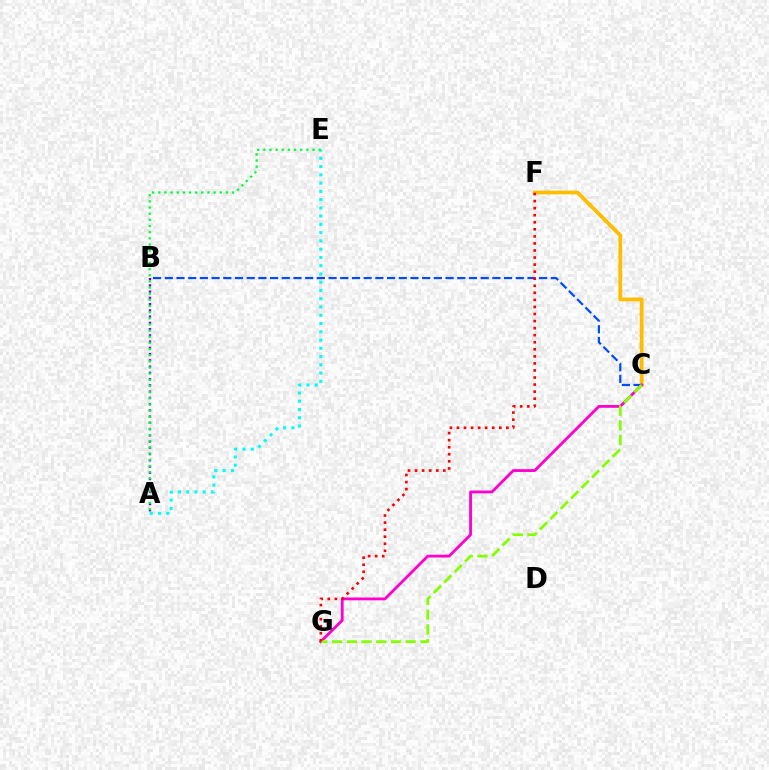{('C', 'F'): [{'color': '#ffbd00', 'line_style': 'solid', 'thickness': 2.7}], ('B', 'C'): [{'color': '#004bff', 'line_style': 'dashed', 'thickness': 1.59}], ('C', 'G'): [{'color': '#ff00cf', 'line_style': 'solid', 'thickness': 2.03}, {'color': '#84ff00', 'line_style': 'dashed', 'thickness': 2.0}], ('A', 'B'): [{'color': '#7200ff', 'line_style': 'dotted', 'thickness': 1.7}], ('A', 'E'): [{'color': '#00fff6', 'line_style': 'dotted', 'thickness': 2.24}, {'color': '#00ff39', 'line_style': 'dotted', 'thickness': 1.67}], ('F', 'G'): [{'color': '#ff0000', 'line_style': 'dotted', 'thickness': 1.92}]}